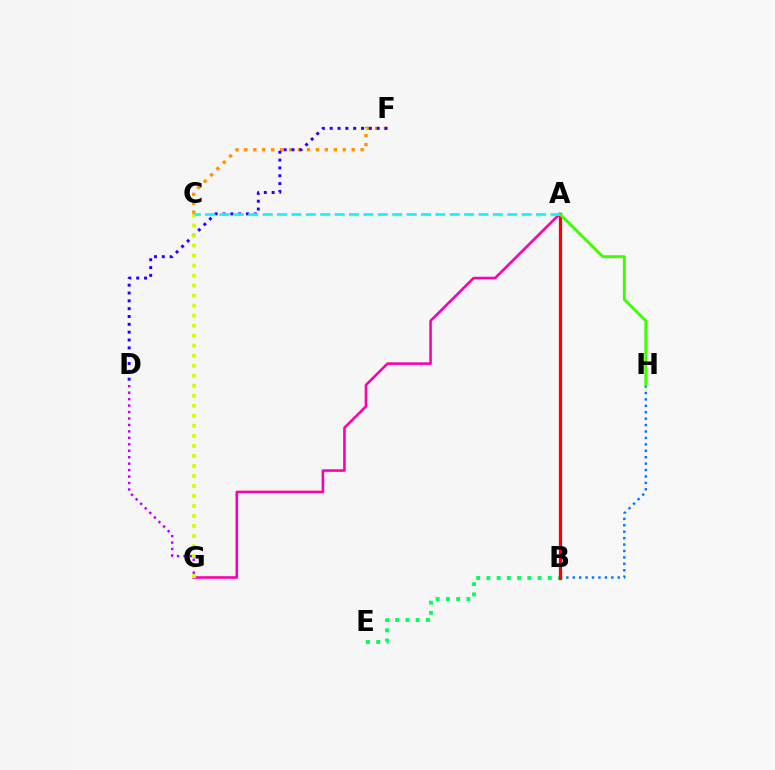{('C', 'F'): [{'color': '#ff9400', 'line_style': 'dotted', 'thickness': 2.43}], ('A', 'G'): [{'color': '#ff00ac', 'line_style': 'solid', 'thickness': 1.86}], ('D', 'F'): [{'color': '#2500ff', 'line_style': 'dotted', 'thickness': 2.13}], ('B', 'E'): [{'color': '#00ff5c', 'line_style': 'dotted', 'thickness': 2.78}], ('D', 'G'): [{'color': '#b900ff', 'line_style': 'dotted', 'thickness': 1.75}], ('C', 'G'): [{'color': '#d1ff00', 'line_style': 'dotted', 'thickness': 2.72}], ('B', 'H'): [{'color': '#0074ff', 'line_style': 'dotted', 'thickness': 1.74}], ('A', 'B'): [{'color': '#ff0000', 'line_style': 'solid', 'thickness': 2.33}], ('A', 'H'): [{'color': '#3dff00', 'line_style': 'solid', 'thickness': 2.1}], ('A', 'C'): [{'color': '#00fff6', 'line_style': 'dashed', 'thickness': 1.95}]}